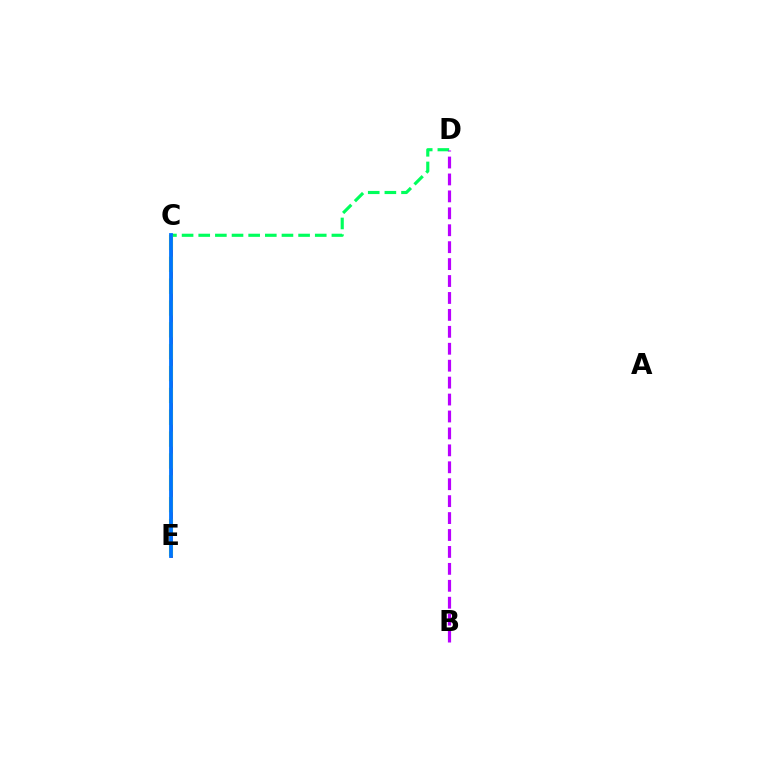{('C', 'D'): [{'color': '#00ff5c', 'line_style': 'dashed', 'thickness': 2.26}], ('B', 'D'): [{'color': '#b900ff', 'line_style': 'dashed', 'thickness': 2.3}], ('C', 'E'): [{'color': '#ff0000', 'line_style': 'solid', 'thickness': 1.91}, {'color': '#d1ff00', 'line_style': 'dashed', 'thickness': 2.97}, {'color': '#0074ff', 'line_style': 'solid', 'thickness': 2.73}]}